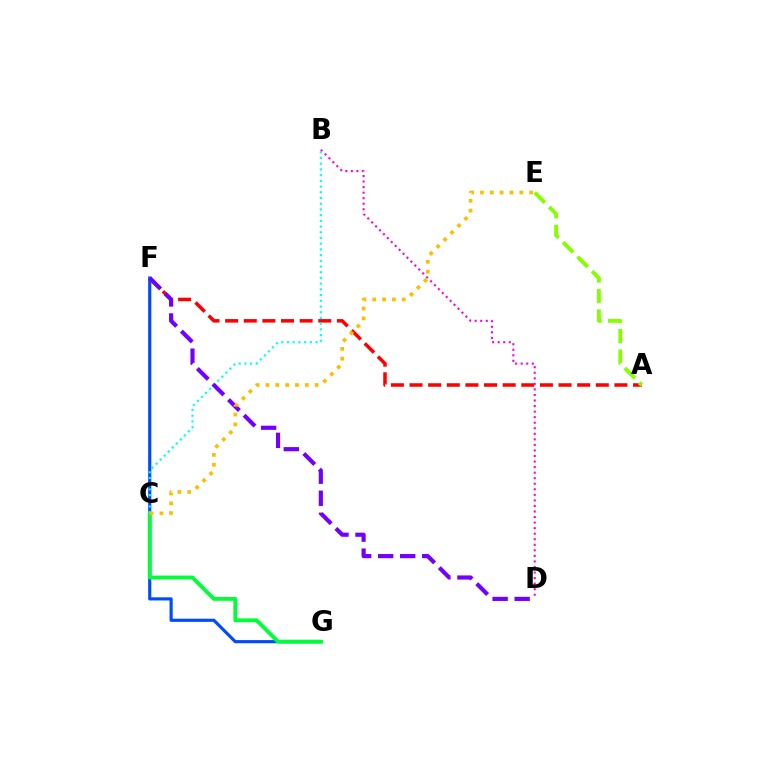{('A', 'F'): [{'color': '#ff0000', 'line_style': 'dashed', 'thickness': 2.53}], ('F', 'G'): [{'color': '#004bff', 'line_style': 'solid', 'thickness': 2.27}], ('C', 'G'): [{'color': '#00ff39', 'line_style': 'solid', 'thickness': 2.78}], ('A', 'E'): [{'color': '#84ff00', 'line_style': 'dashed', 'thickness': 2.78}], ('B', 'D'): [{'color': '#ff00cf', 'line_style': 'dotted', 'thickness': 1.51}], ('B', 'C'): [{'color': '#00fff6', 'line_style': 'dotted', 'thickness': 1.55}], ('D', 'F'): [{'color': '#7200ff', 'line_style': 'dashed', 'thickness': 2.99}], ('C', 'E'): [{'color': '#ffbd00', 'line_style': 'dotted', 'thickness': 2.67}]}